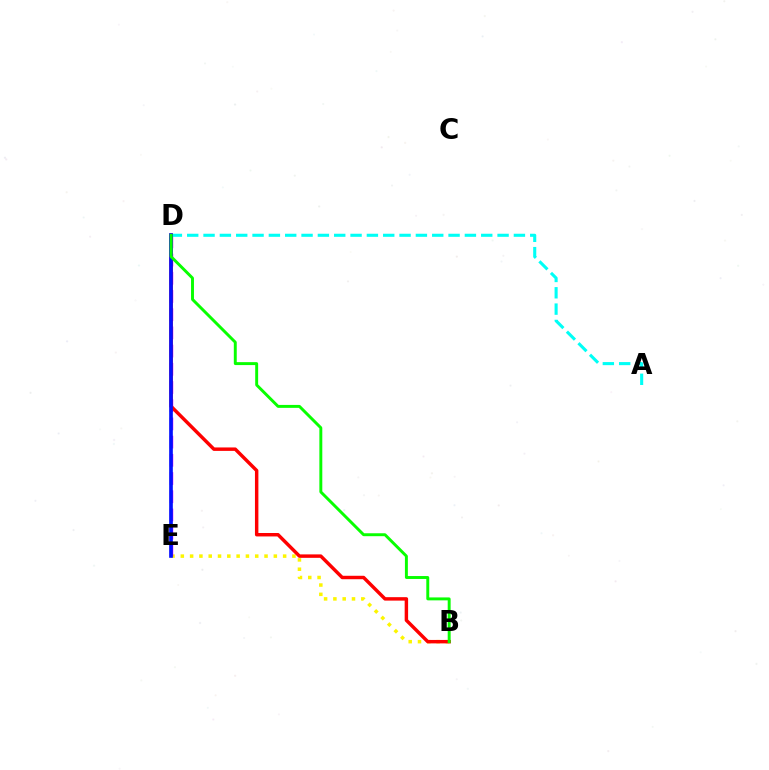{('B', 'E'): [{'color': '#fcf500', 'line_style': 'dotted', 'thickness': 2.53}], ('D', 'E'): [{'color': '#ee00ff', 'line_style': 'dashed', 'thickness': 2.47}, {'color': '#0010ff', 'line_style': 'solid', 'thickness': 2.63}], ('A', 'D'): [{'color': '#00fff6', 'line_style': 'dashed', 'thickness': 2.22}], ('B', 'D'): [{'color': '#ff0000', 'line_style': 'solid', 'thickness': 2.48}, {'color': '#08ff00', 'line_style': 'solid', 'thickness': 2.11}]}